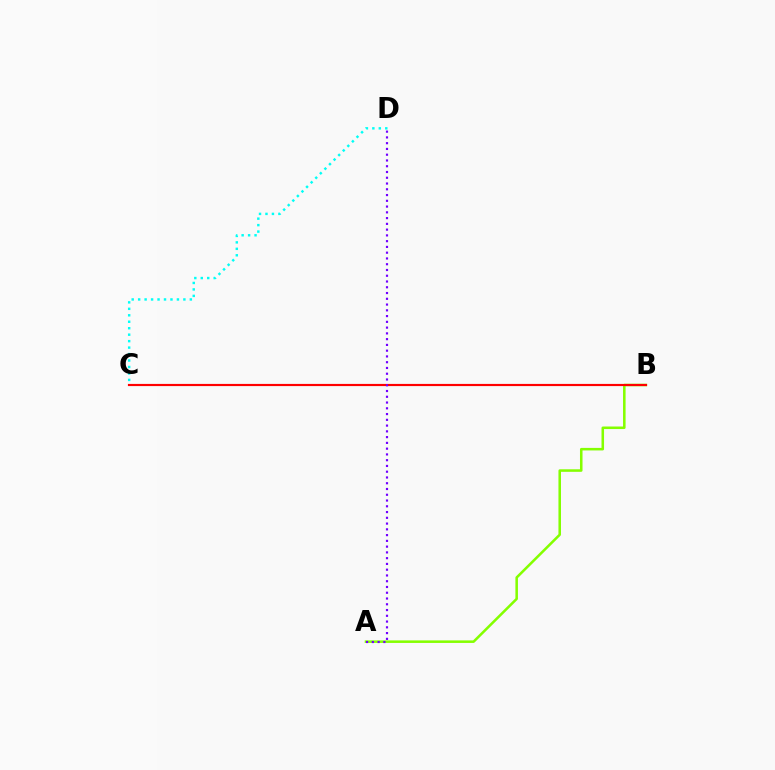{('C', 'D'): [{'color': '#00fff6', 'line_style': 'dotted', 'thickness': 1.76}], ('A', 'B'): [{'color': '#84ff00', 'line_style': 'solid', 'thickness': 1.83}], ('B', 'C'): [{'color': '#ff0000', 'line_style': 'solid', 'thickness': 1.57}], ('A', 'D'): [{'color': '#7200ff', 'line_style': 'dotted', 'thickness': 1.57}]}